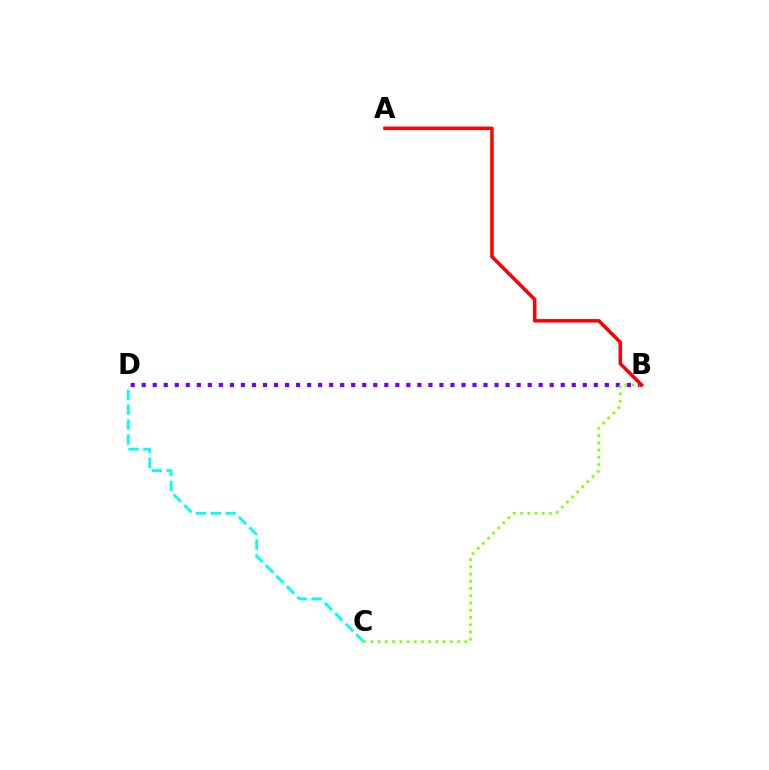{('B', 'D'): [{'color': '#7200ff', 'line_style': 'dotted', 'thickness': 3.0}], ('C', 'D'): [{'color': '#00fff6', 'line_style': 'dashed', 'thickness': 2.02}], ('B', 'C'): [{'color': '#84ff00', 'line_style': 'dotted', 'thickness': 1.96}], ('A', 'B'): [{'color': '#ff0000', 'line_style': 'solid', 'thickness': 2.52}]}